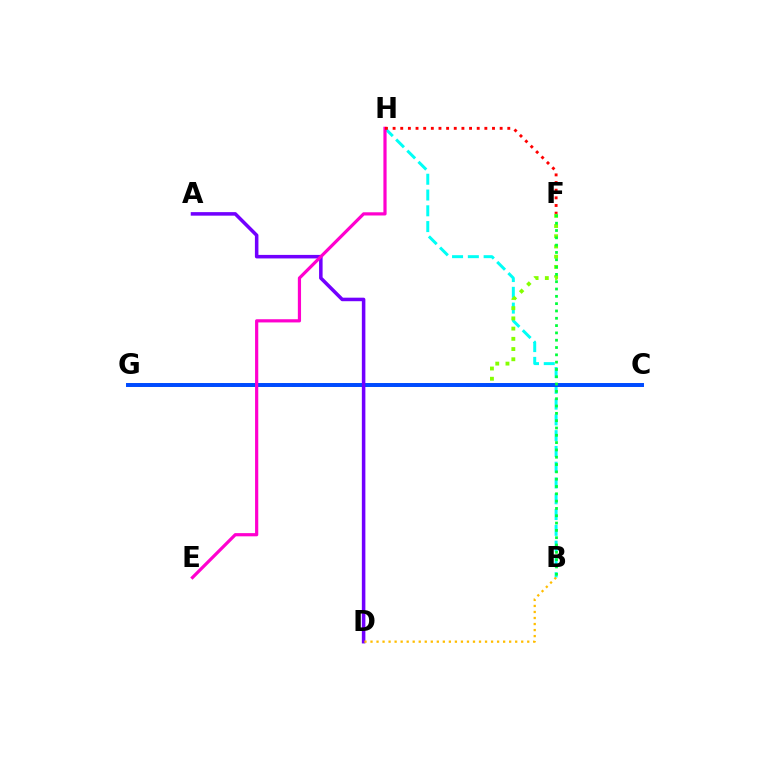{('B', 'H'): [{'color': '#00fff6', 'line_style': 'dashed', 'thickness': 2.14}], ('F', 'G'): [{'color': '#84ff00', 'line_style': 'dotted', 'thickness': 2.78}], ('C', 'G'): [{'color': '#004bff', 'line_style': 'solid', 'thickness': 2.85}], ('A', 'D'): [{'color': '#7200ff', 'line_style': 'solid', 'thickness': 2.54}], ('E', 'H'): [{'color': '#ff00cf', 'line_style': 'solid', 'thickness': 2.3}], ('F', 'H'): [{'color': '#ff0000', 'line_style': 'dotted', 'thickness': 2.08}], ('B', 'D'): [{'color': '#ffbd00', 'line_style': 'dotted', 'thickness': 1.64}], ('B', 'F'): [{'color': '#00ff39', 'line_style': 'dotted', 'thickness': 1.99}]}